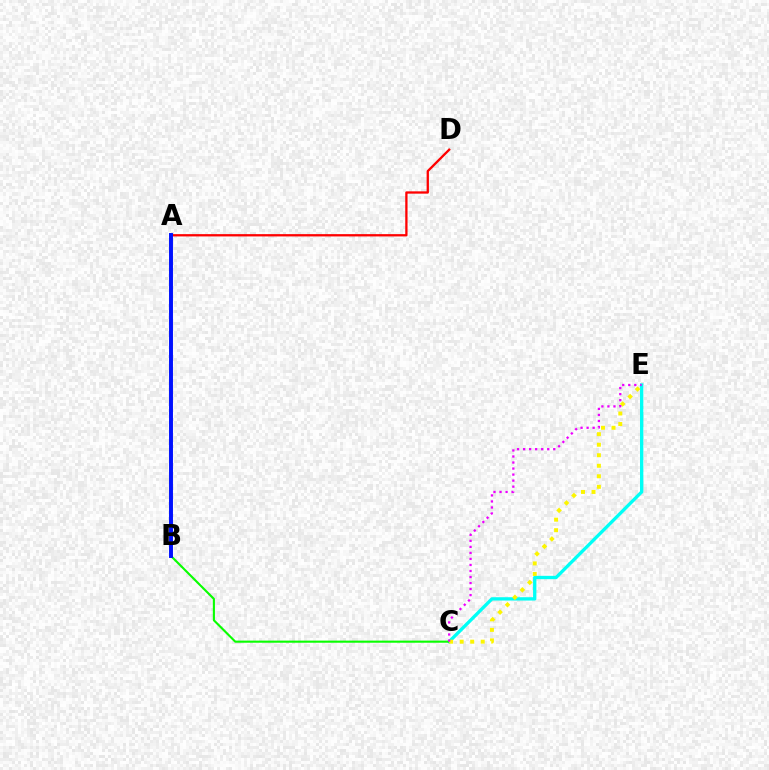{('C', 'E'): [{'color': '#00fff6', 'line_style': 'solid', 'thickness': 2.39}, {'color': '#fcf500', 'line_style': 'dotted', 'thickness': 2.86}, {'color': '#ee00ff', 'line_style': 'dotted', 'thickness': 1.64}], ('B', 'C'): [{'color': '#08ff00', 'line_style': 'solid', 'thickness': 1.52}], ('A', 'D'): [{'color': '#ff0000', 'line_style': 'solid', 'thickness': 1.66}], ('A', 'B'): [{'color': '#0010ff', 'line_style': 'solid', 'thickness': 2.83}]}